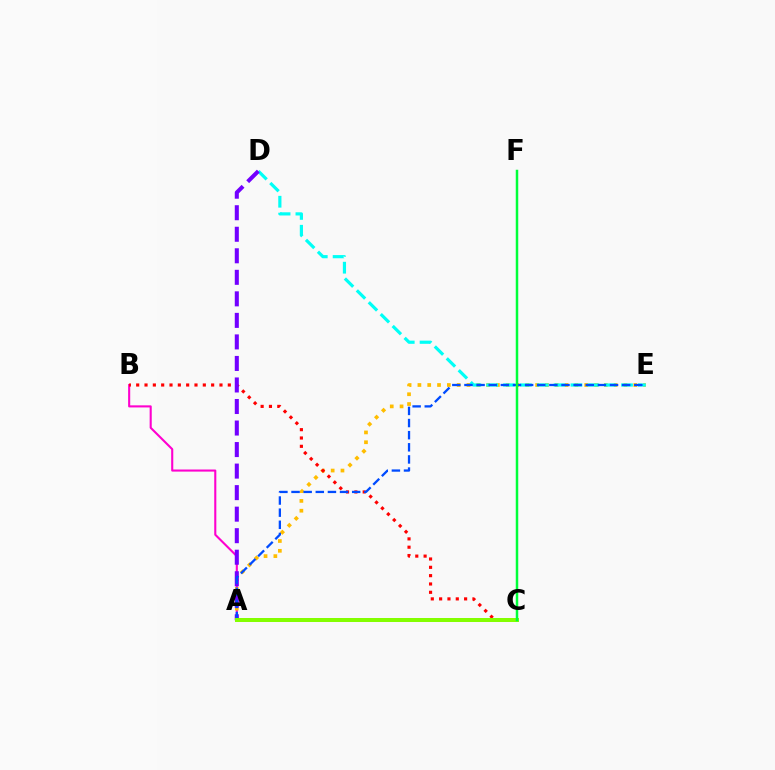{('A', 'B'): [{'color': '#ff00cf', 'line_style': 'solid', 'thickness': 1.51}], ('A', 'E'): [{'color': '#ffbd00', 'line_style': 'dotted', 'thickness': 2.67}, {'color': '#004bff', 'line_style': 'dashed', 'thickness': 1.65}], ('D', 'E'): [{'color': '#00fff6', 'line_style': 'dashed', 'thickness': 2.29}], ('B', 'C'): [{'color': '#ff0000', 'line_style': 'dotted', 'thickness': 2.26}], ('A', 'D'): [{'color': '#7200ff', 'line_style': 'dashed', 'thickness': 2.92}], ('A', 'C'): [{'color': '#84ff00', 'line_style': 'solid', 'thickness': 2.87}], ('C', 'F'): [{'color': '#00ff39', 'line_style': 'solid', 'thickness': 1.8}]}